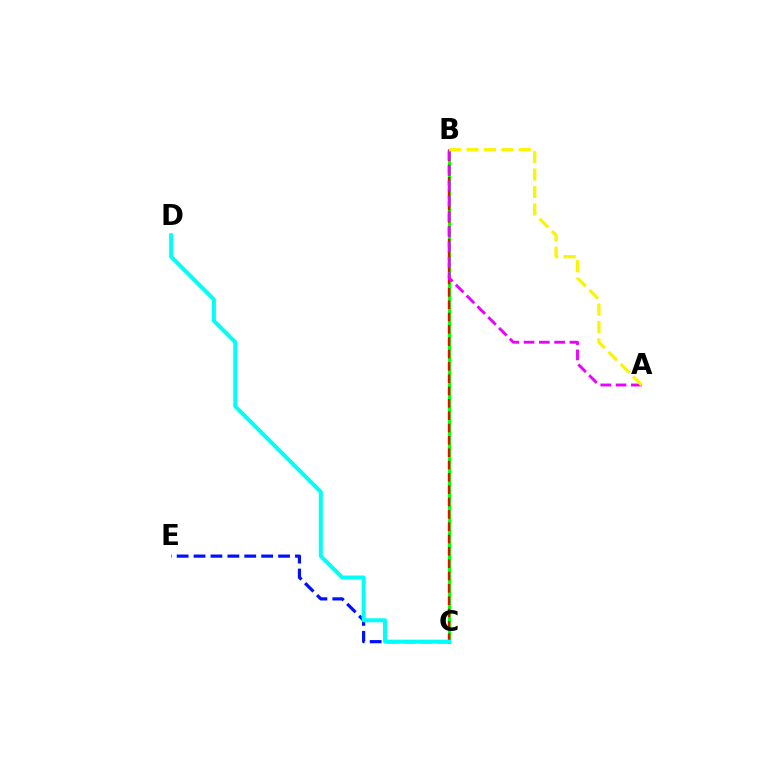{('C', 'E'): [{'color': '#0010ff', 'line_style': 'dashed', 'thickness': 2.3}], ('B', 'C'): [{'color': '#08ff00', 'line_style': 'solid', 'thickness': 2.2}, {'color': '#ff0000', 'line_style': 'dashed', 'thickness': 1.68}], ('A', 'B'): [{'color': '#ee00ff', 'line_style': 'dashed', 'thickness': 2.08}, {'color': '#fcf500', 'line_style': 'dashed', 'thickness': 2.37}], ('C', 'D'): [{'color': '#00fff6', 'line_style': 'solid', 'thickness': 2.88}]}